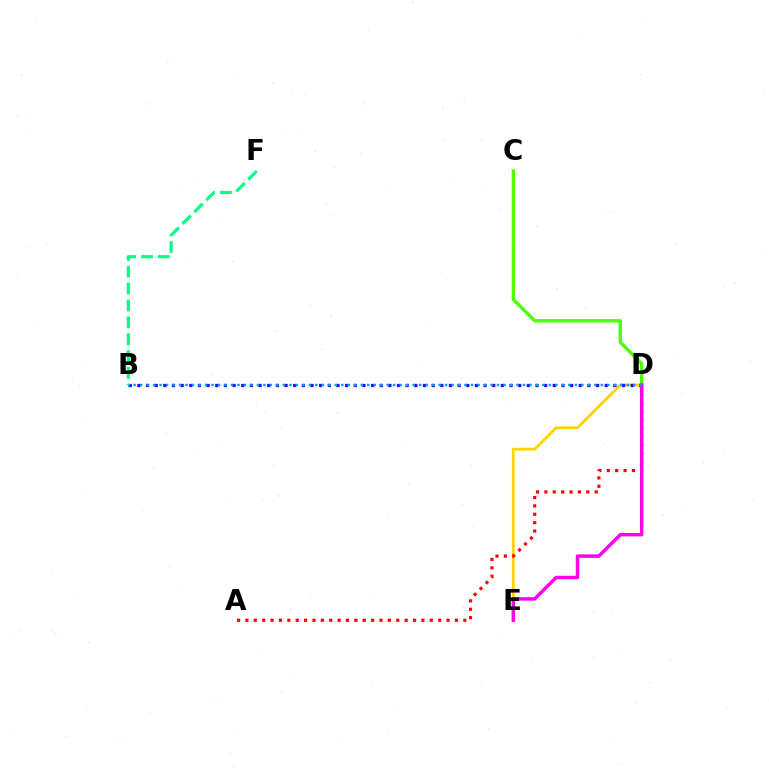{('D', 'E'): [{'color': '#ffd500', 'line_style': 'solid', 'thickness': 2.03}, {'color': '#ff00ed', 'line_style': 'solid', 'thickness': 2.48}], ('C', 'D'): [{'color': '#4fff00', 'line_style': 'solid', 'thickness': 2.41}], ('B', 'D'): [{'color': '#3700ff', 'line_style': 'dotted', 'thickness': 2.35}, {'color': '#009eff', 'line_style': 'dotted', 'thickness': 1.76}], ('A', 'D'): [{'color': '#ff0000', 'line_style': 'dotted', 'thickness': 2.28}], ('B', 'F'): [{'color': '#00ff86', 'line_style': 'dashed', 'thickness': 2.29}]}